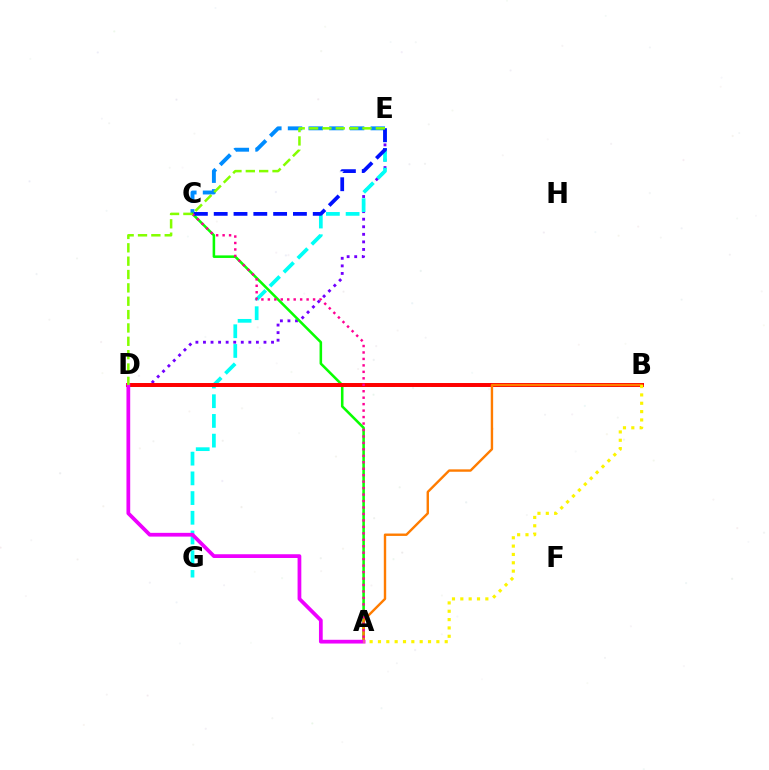{('C', 'E'): [{'color': '#008cff', 'line_style': 'dashed', 'thickness': 2.81}, {'color': '#0010ff', 'line_style': 'dashed', 'thickness': 2.69}], ('D', 'E'): [{'color': '#7200ff', 'line_style': 'dotted', 'thickness': 2.05}, {'color': '#84ff00', 'line_style': 'dashed', 'thickness': 1.81}], ('E', 'G'): [{'color': '#00fff6', 'line_style': 'dashed', 'thickness': 2.68}], ('A', 'C'): [{'color': '#08ff00', 'line_style': 'solid', 'thickness': 1.84}, {'color': '#ff0094', 'line_style': 'dotted', 'thickness': 1.75}], ('B', 'D'): [{'color': '#00ff74', 'line_style': 'dashed', 'thickness': 2.17}, {'color': '#ff0000', 'line_style': 'solid', 'thickness': 2.86}], ('A', 'B'): [{'color': '#ff7c00', 'line_style': 'solid', 'thickness': 1.73}, {'color': '#fcf500', 'line_style': 'dotted', 'thickness': 2.27}], ('A', 'D'): [{'color': '#ee00ff', 'line_style': 'solid', 'thickness': 2.7}]}